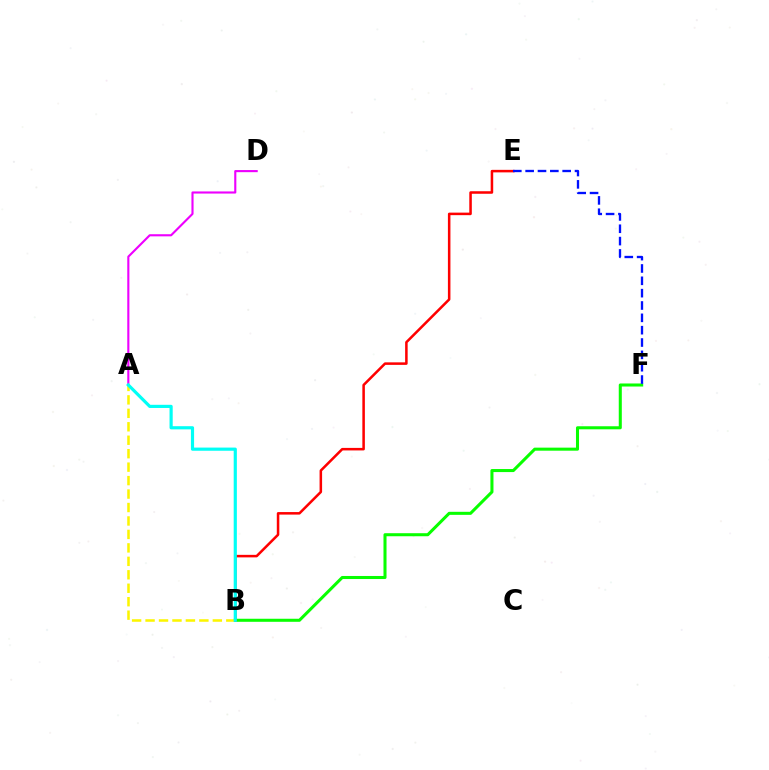{('B', 'F'): [{'color': '#08ff00', 'line_style': 'solid', 'thickness': 2.19}], ('A', 'B'): [{'color': '#fcf500', 'line_style': 'dashed', 'thickness': 1.83}, {'color': '#00fff6', 'line_style': 'solid', 'thickness': 2.28}], ('B', 'E'): [{'color': '#ff0000', 'line_style': 'solid', 'thickness': 1.82}], ('A', 'D'): [{'color': '#ee00ff', 'line_style': 'solid', 'thickness': 1.53}], ('E', 'F'): [{'color': '#0010ff', 'line_style': 'dashed', 'thickness': 1.68}]}